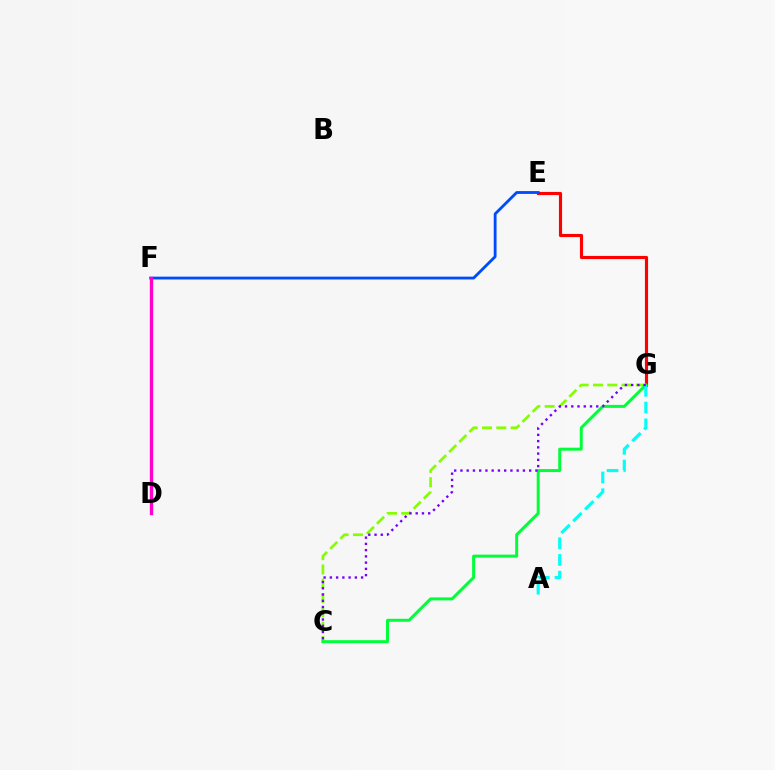{('E', 'G'): [{'color': '#ff0000', 'line_style': 'solid', 'thickness': 2.27}], ('E', 'F'): [{'color': '#004bff', 'line_style': 'solid', 'thickness': 2.03}], ('C', 'G'): [{'color': '#84ff00', 'line_style': 'dashed', 'thickness': 1.94}, {'color': '#00ff39', 'line_style': 'solid', 'thickness': 2.15}, {'color': '#7200ff', 'line_style': 'dotted', 'thickness': 1.7}], ('A', 'G'): [{'color': '#00fff6', 'line_style': 'dashed', 'thickness': 2.27}], ('D', 'F'): [{'color': '#ffbd00', 'line_style': 'solid', 'thickness': 1.52}, {'color': '#ff00cf', 'line_style': 'solid', 'thickness': 2.39}]}